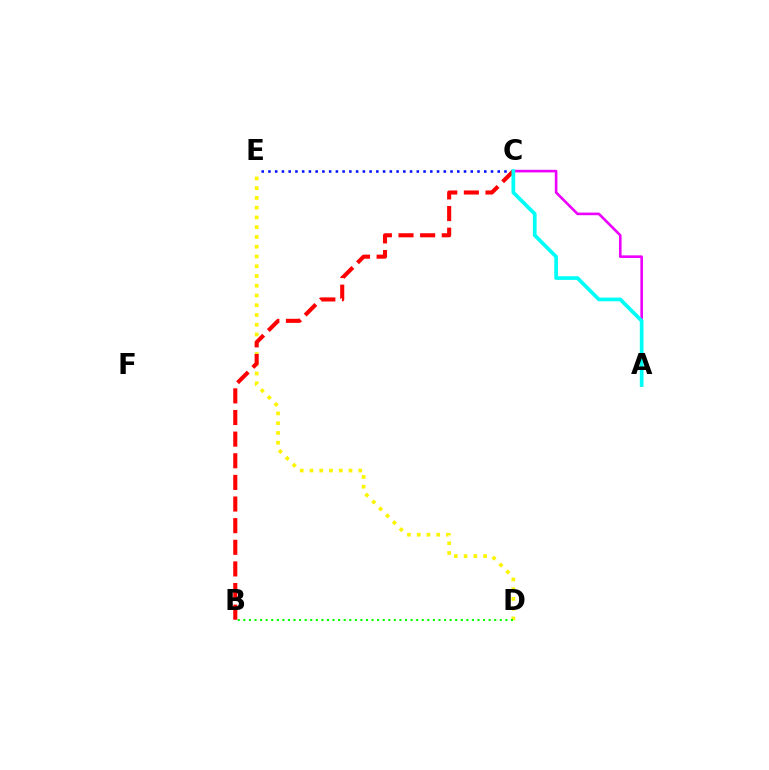{('C', 'E'): [{'color': '#0010ff', 'line_style': 'dotted', 'thickness': 1.83}], ('D', 'E'): [{'color': '#fcf500', 'line_style': 'dotted', 'thickness': 2.65}], ('B', 'C'): [{'color': '#ff0000', 'line_style': 'dashed', 'thickness': 2.94}], ('A', 'C'): [{'color': '#ee00ff', 'line_style': 'solid', 'thickness': 1.88}, {'color': '#00fff6', 'line_style': 'solid', 'thickness': 2.67}], ('B', 'D'): [{'color': '#08ff00', 'line_style': 'dotted', 'thickness': 1.51}]}